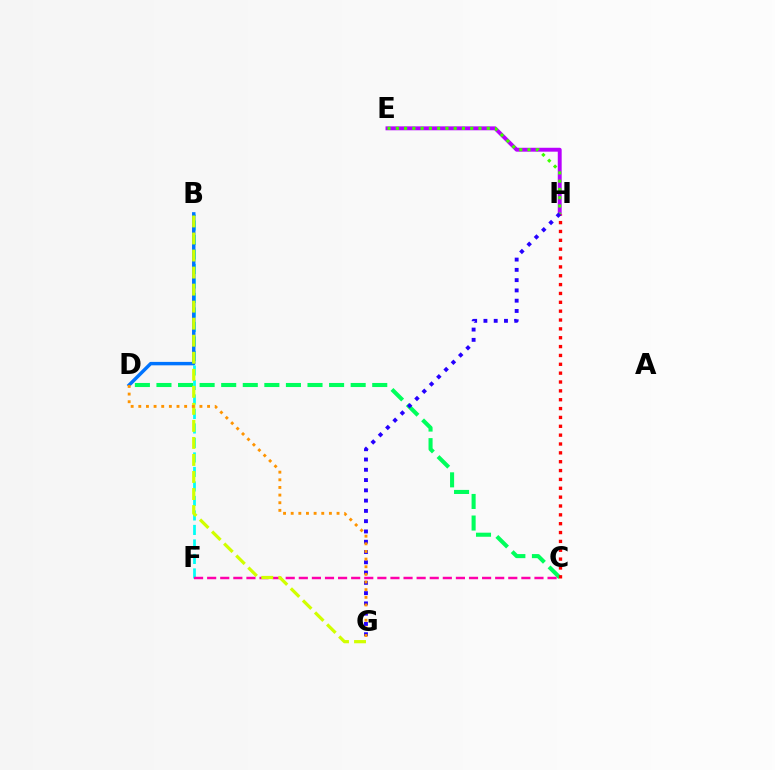{('E', 'H'): [{'color': '#b900ff', 'line_style': 'solid', 'thickness': 2.81}, {'color': '#3dff00', 'line_style': 'dotted', 'thickness': 2.25}], ('B', 'F'): [{'color': '#00fff6', 'line_style': 'dashed', 'thickness': 1.97}], ('C', 'D'): [{'color': '#00ff5c', 'line_style': 'dashed', 'thickness': 2.93}], ('B', 'D'): [{'color': '#0074ff', 'line_style': 'solid', 'thickness': 2.47}], ('C', 'H'): [{'color': '#ff0000', 'line_style': 'dotted', 'thickness': 2.41}], ('C', 'F'): [{'color': '#ff00ac', 'line_style': 'dashed', 'thickness': 1.78}], ('B', 'G'): [{'color': '#d1ff00', 'line_style': 'dashed', 'thickness': 2.31}], ('G', 'H'): [{'color': '#2500ff', 'line_style': 'dotted', 'thickness': 2.79}], ('D', 'G'): [{'color': '#ff9400', 'line_style': 'dotted', 'thickness': 2.08}]}